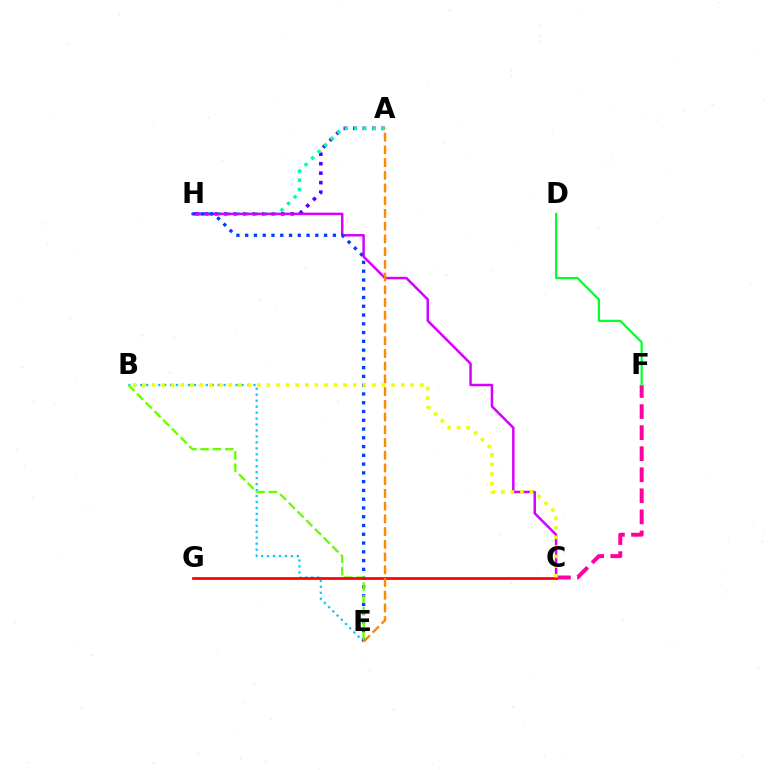{('C', 'F'): [{'color': '#ff00a0', 'line_style': 'dashed', 'thickness': 2.86}], ('A', 'H'): [{'color': '#4f00ff', 'line_style': 'dotted', 'thickness': 2.57}, {'color': '#00ffaf', 'line_style': 'dotted', 'thickness': 2.51}], ('B', 'E'): [{'color': '#00c7ff', 'line_style': 'dotted', 'thickness': 1.62}, {'color': '#66ff00', 'line_style': 'dashed', 'thickness': 1.67}], ('C', 'H'): [{'color': '#d600ff', 'line_style': 'solid', 'thickness': 1.79}], ('E', 'H'): [{'color': '#003fff', 'line_style': 'dotted', 'thickness': 2.38}], ('D', 'F'): [{'color': '#00ff27', 'line_style': 'solid', 'thickness': 1.58}], ('C', 'G'): [{'color': '#ff0000', 'line_style': 'solid', 'thickness': 1.96}], ('A', 'E'): [{'color': '#ff8800', 'line_style': 'dashed', 'thickness': 1.73}], ('B', 'C'): [{'color': '#eeff00', 'line_style': 'dotted', 'thickness': 2.6}]}